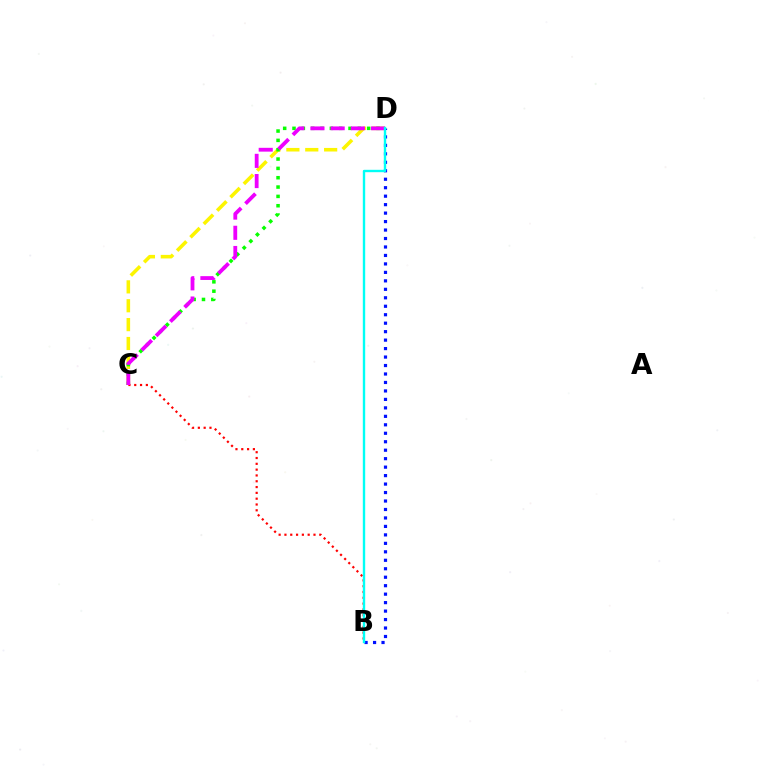{('C', 'D'): [{'color': '#fcf500', 'line_style': 'dashed', 'thickness': 2.56}, {'color': '#08ff00', 'line_style': 'dotted', 'thickness': 2.54}, {'color': '#ee00ff', 'line_style': 'dashed', 'thickness': 2.74}], ('B', 'D'): [{'color': '#0010ff', 'line_style': 'dotted', 'thickness': 2.3}, {'color': '#00fff6', 'line_style': 'solid', 'thickness': 1.71}], ('B', 'C'): [{'color': '#ff0000', 'line_style': 'dotted', 'thickness': 1.58}]}